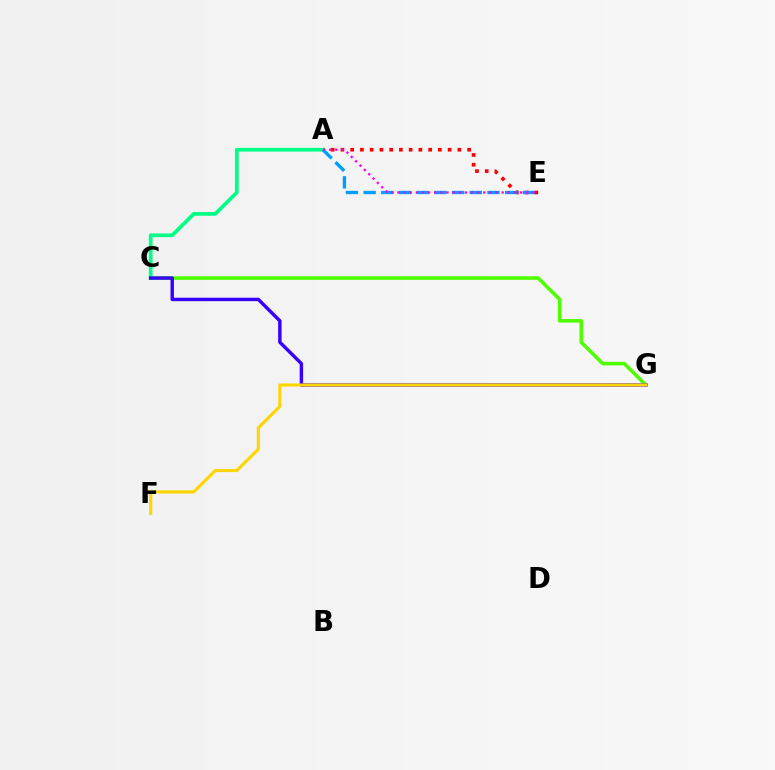{('C', 'G'): [{'color': '#4fff00', 'line_style': 'solid', 'thickness': 2.56}, {'color': '#3700ff', 'line_style': 'solid', 'thickness': 2.48}], ('A', 'E'): [{'color': '#ff0000', 'line_style': 'dotted', 'thickness': 2.65}, {'color': '#009eff', 'line_style': 'dashed', 'thickness': 2.4}, {'color': '#ff00ed', 'line_style': 'dotted', 'thickness': 1.67}], ('A', 'C'): [{'color': '#00ff86', 'line_style': 'solid', 'thickness': 2.67}], ('F', 'G'): [{'color': '#ffd500', 'line_style': 'solid', 'thickness': 2.22}]}